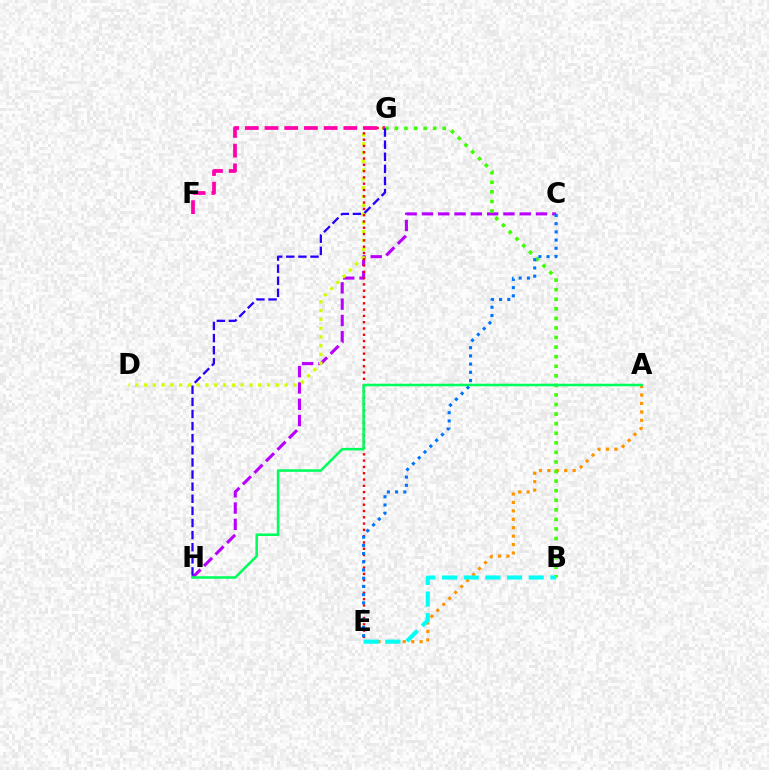{('C', 'H'): [{'color': '#b900ff', 'line_style': 'dashed', 'thickness': 2.21}], ('A', 'E'): [{'color': '#ff9400', 'line_style': 'dotted', 'thickness': 2.29}], ('B', 'G'): [{'color': '#3dff00', 'line_style': 'dotted', 'thickness': 2.6}], ('D', 'G'): [{'color': '#d1ff00', 'line_style': 'dotted', 'thickness': 2.39}], ('E', 'G'): [{'color': '#ff0000', 'line_style': 'dotted', 'thickness': 1.71}], ('B', 'E'): [{'color': '#00fff6', 'line_style': 'dashed', 'thickness': 2.94}], ('F', 'G'): [{'color': '#ff00ac', 'line_style': 'dashed', 'thickness': 2.68}], ('A', 'H'): [{'color': '#00ff5c', 'line_style': 'solid', 'thickness': 1.84}], ('G', 'H'): [{'color': '#2500ff', 'line_style': 'dashed', 'thickness': 1.65}], ('C', 'E'): [{'color': '#0074ff', 'line_style': 'dotted', 'thickness': 2.23}]}